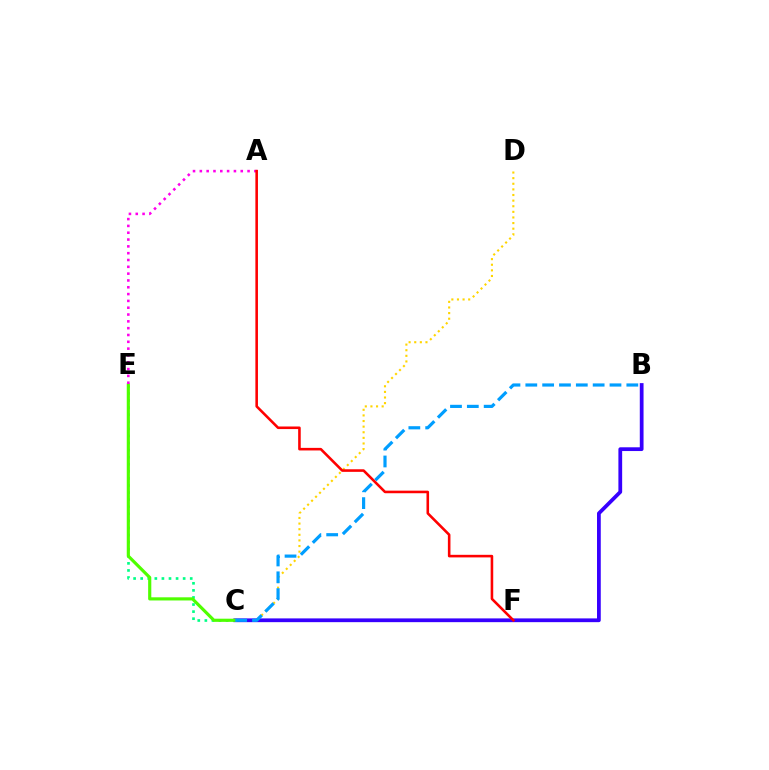{('C', 'E'): [{'color': '#00ff86', 'line_style': 'dotted', 'thickness': 1.92}, {'color': '#4fff00', 'line_style': 'solid', 'thickness': 2.28}], ('C', 'D'): [{'color': '#ffd500', 'line_style': 'dotted', 'thickness': 1.53}], ('B', 'C'): [{'color': '#3700ff', 'line_style': 'solid', 'thickness': 2.7}, {'color': '#009eff', 'line_style': 'dashed', 'thickness': 2.29}], ('A', 'E'): [{'color': '#ff00ed', 'line_style': 'dotted', 'thickness': 1.85}], ('A', 'F'): [{'color': '#ff0000', 'line_style': 'solid', 'thickness': 1.86}]}